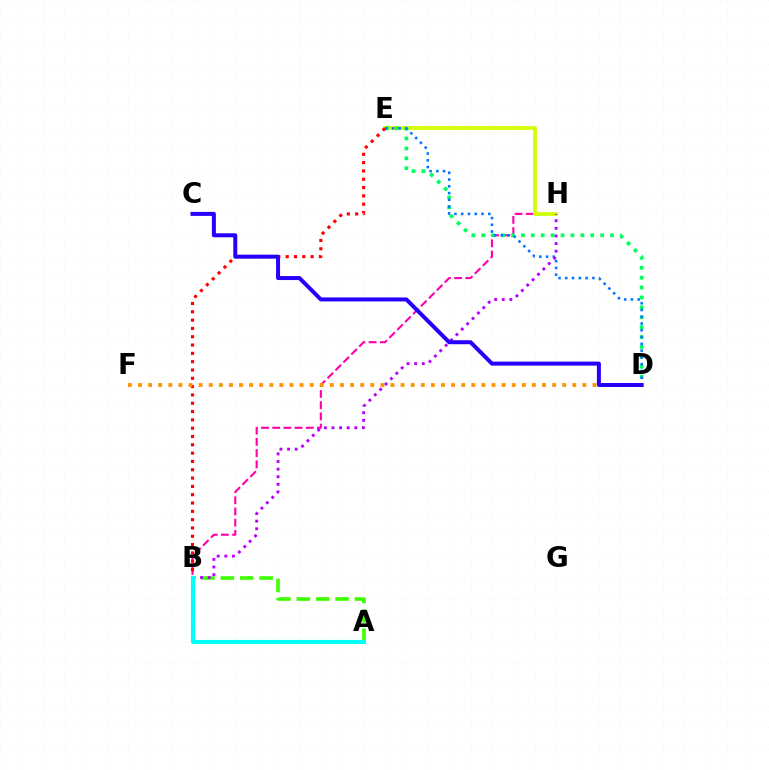{('B', 'H'): [{'color': '#ff00ac', 'line_style': 'dashed', 'thickness': 1.52}, {'color': '#b900ff', 'line_style': 'dotted', 'thickness': 2.07}], ('E', 'H'): [{'color': '#d1ff00', 'line_style': 'solid', 'thickness': 2.69}], ('A', 'B'): [{'color': '#3dff00', 'line_style': 'dashed', 'thickness': 2.63}, {'color': '#00fff6', 'line_style': 'solid', 'thickness': 2.98}], ('D', 'E'): [{'color': '#00ff5c', 'line_style': 'dotted', 'thickness': 2.69}, {'color': '#0074ff', 'line_style': 'dotted', 'thickness': 1.84}], ('B', 'E'): [{'color': '#ff0000', 'line_style': 'dotted', 'thickness': 2.26}], ('D', 'F'): [{'color': '#ff9400', 'line_style': 'dotted', 'thickness': 2.74}], ('C', 'D'): [{'color': '#2500ff', 'line_style': 'solid', 'thickness': 2.88}]}